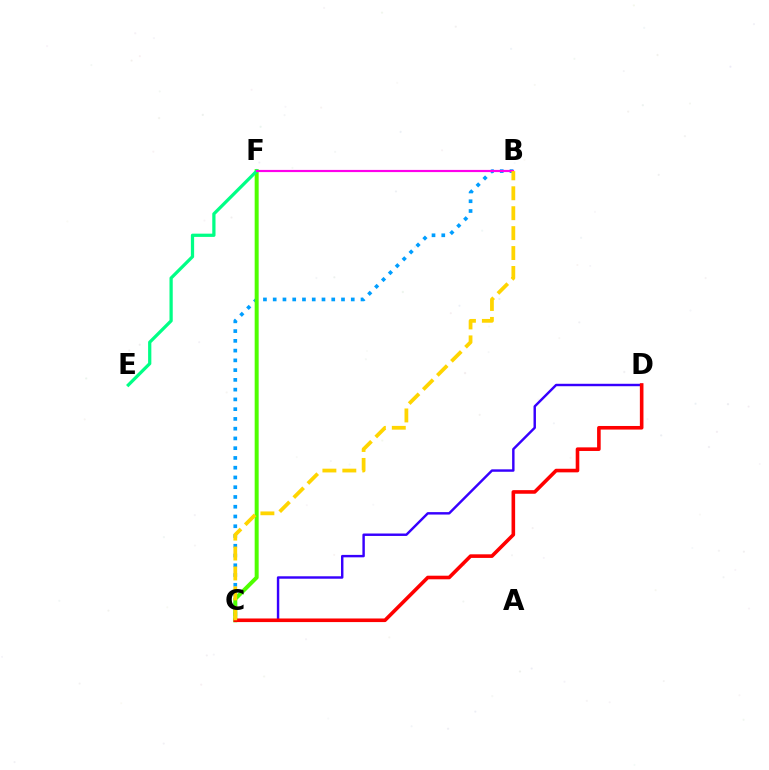{('B', 'C'): [{'color': '#009eff', 'line_style': 'dotted', 'thickness': 2.65}, {'color': '#ffd500', 'line_style': 'dashed', 'thickness': 2.71}], ('C', 'D'): [{'color': '#3700ff', 'line_style': 'solid', 'thickness': 1.75}, {'color': '#ff0000', 'line_style': 'solid', 'thickness': 2.59}], ('C', 'F'): [{'color': '#4fff00', 'line_style': 'solid', 'thickness': 2.87}], ('E', 'F'): [{'color': '#00ff86', 'line_style': 'solid', 'thickness': 2.34}], ('B', 'F'): [{'color': '#ff00ed', 'line_style': 'solid', 'thickness': 1.57}]}